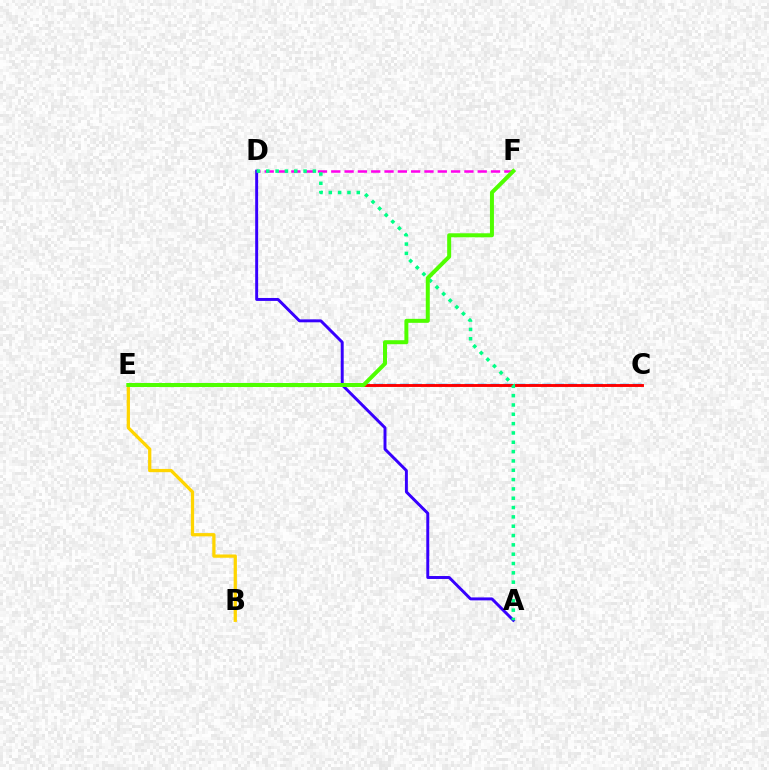{('D', 'F'): [{'color': '#ff00ed', 'line_style': 'dashed', 'thickness': 1.81}], ('B', 'E'): [{'color': '#ffd500', 'line_style': 'solid', 'thickness': 2.34}], ('C', 'E'): [{'color': '#009eff', 'line_style': 'dashed', 'thickness': 1.76}, {'color': '#ff0000', 'line_style': 'solid', 'thickness': 2.08}], ('A', 'D'): [{'color': '#3700ff', 'line_style': 'solid', 'thickness': 2.12}, {'color': '#00ff86', 'line_style': 'dotted', 'thickness': 2.53}], ('E', 'F'): [{'color': '#4fff00', 'line_style': 'solid', 'thickness': 2.87}]}